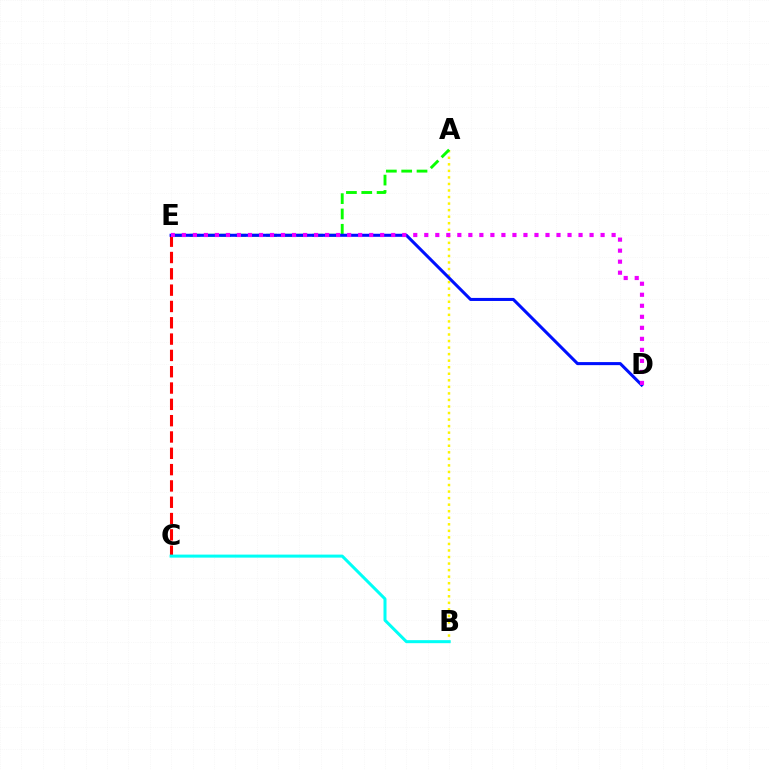{('C', 'E'): [{'color': '#ff0000', 'line_style': 'dashed', 'thickness': 2.22}], ('A', 'B'): [{'color': '#fcf500', 'line_style': 'dotted', 'thickness': 1.78}], ('B', 'C'): [{'color': '#00fff6', 'line_style': 'solid', 'thickness': 2.17}], ('A', 'E'): [{'color': '#08ff00', 'line_style': 'dashed', 'thickness': 2.08}], ('D', 'E'): [{'color': '#0010ff', 'line_style': 'solid', 'thickness': 2.19}, {'color': '#ee00ff', 'line_style': 'dotted', 'thickness': 2.99}]}